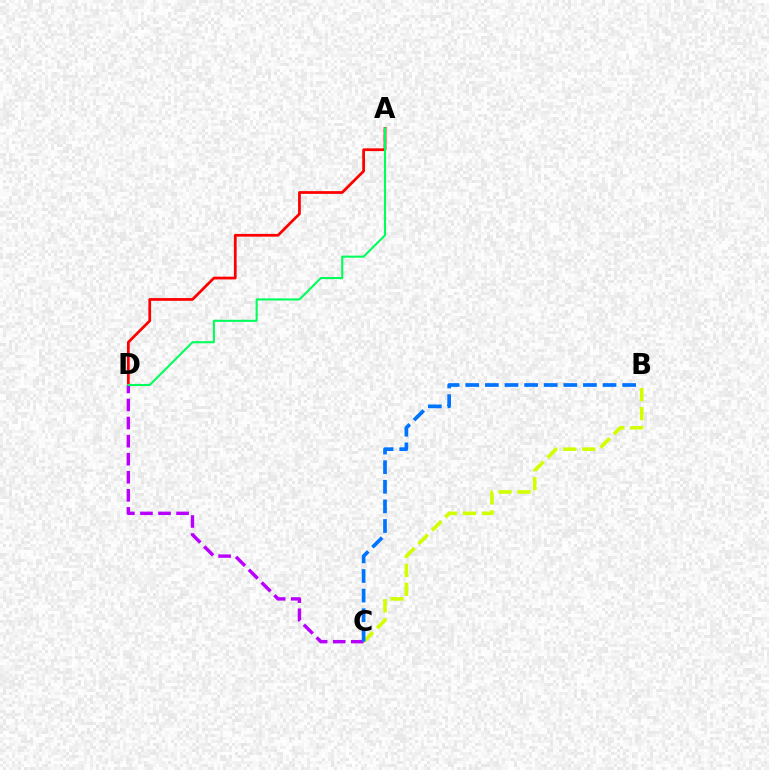{('A', 'D'): [{'color': '#ff0000', 'line_style': 'solid', 'thickness': 1.98}, {'color': '#00ff5c', 'line_style': 'solid', 'thickness': 1.5}], ('B', 'C'): [{'color': '#d1ff00', 'line_style': 'dashed', 'thickness': 2.58}, {'color': '#0074ff', 'line_style': 'dashed', 'thickness': 2.66}], ('C', 'D'): [{'color': '#b900ff', 'line_style': 'dashed', 'thickness': 2.45}]}